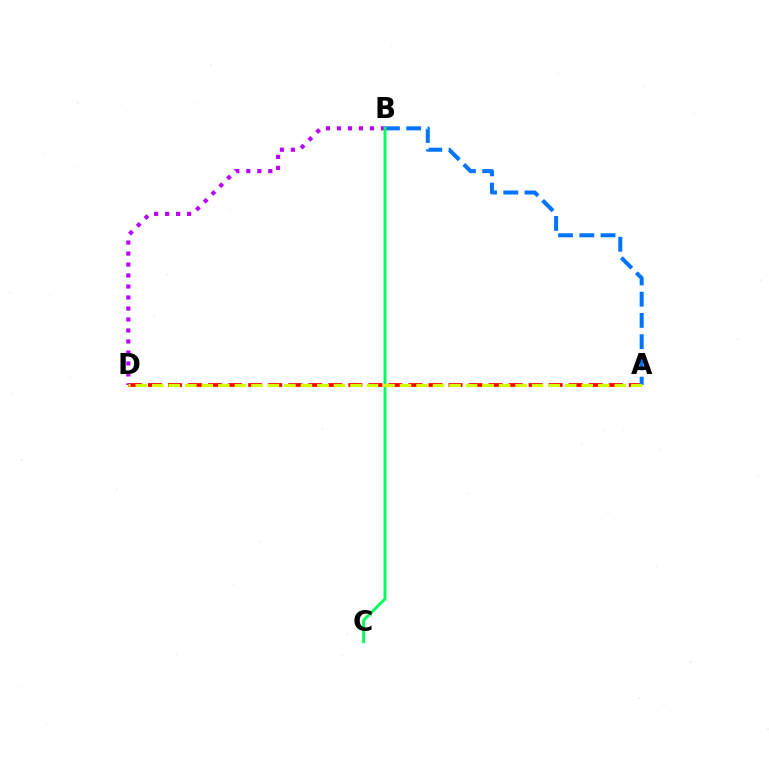{('A', 'D'): [{'color': '#ff0000', 'line_style': 'dashed', 'thickness': 2.72}, {'color': '#d1ff00', 'line_style': 'dashed', 'thickness': 2.24}], ('A', 'B'): [{'color': '#0074ff', 'line_style': 'dashed', 'thickness': 2.89}], ('B', 'D'): [{'color': '#b900ff', 'line_style': 'dotted', 'thickness': 2.99}], ('B', 'C'): [{'color': '#00ff5c', 'line_style': 'solid', 'thickness': 2.1}]}